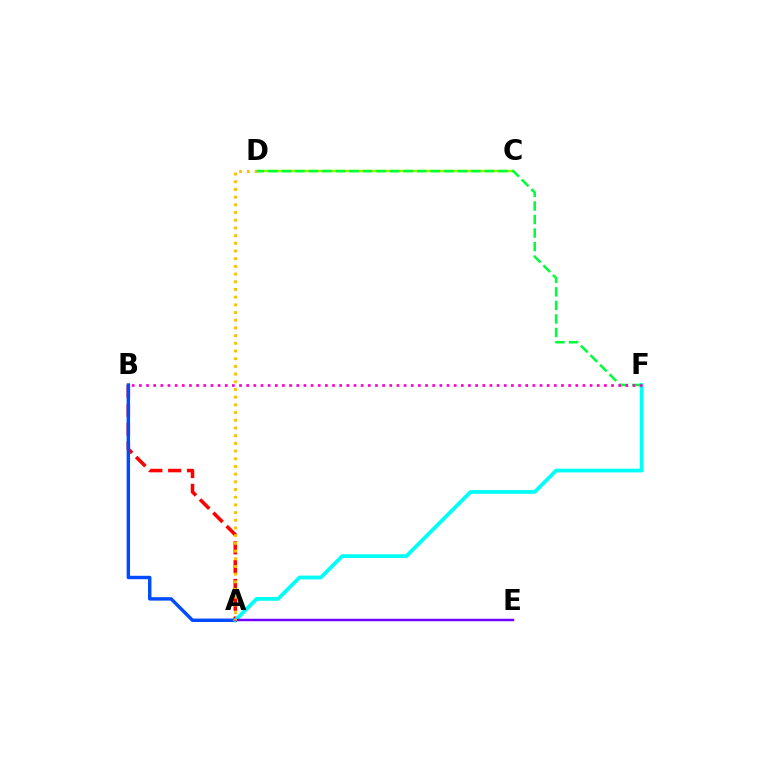{('A', 'B'): [{'color': '#ff0000', 'line_style': 'dashed', 'thickness': 2.55}, {'color': '#004bff', 'line_style': 'solid', 'thickness': 2.46}], ('C', 'D'): [{'color': '#84ff00', 'line_style': 'solid', 'thickness': 1.76}], ('A', 'F'): [{'color': '#00fff6', 'line_style': 'solid', 'thickness': 2.72}], ('A', 'E'): [{'color': '#7200ff', 'line_style': 'solid', 'thickness': 1.78}], ('A', 'D'): [{'color': '#ffbd00', 'line_style': 'dotted', 'thickness': 2.09}], ('D', 'F'): [{'color': '#00ff39', 'line_style': 'dashed', 'thickness': 1.84}], ('B', 'F'): [{'color': '#ff00cf', 'line_style': 'dotted', 'thickness': 1.94}]}